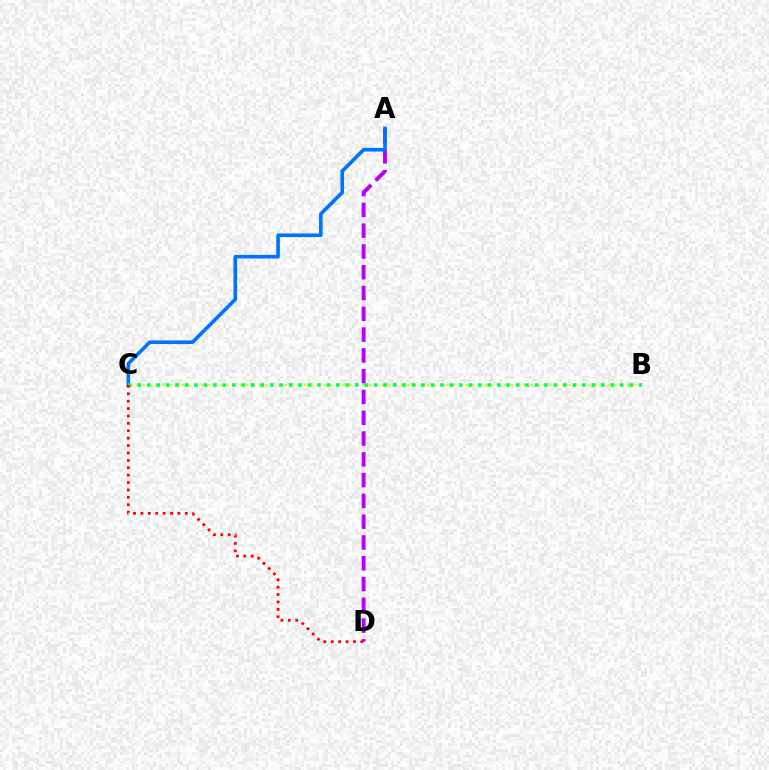{('A', 'D'): [{'color': '#b900ff', 'line_style': 'dashed', 'thickness': 2.82}], ('B', 'C'): [{'color': '#d1ff00', 'line_style': 'dotted', 'thickness': 1.75}, {'color': '#00ff5c', 'line_style': 'dotted', 'thickness': 2.57}], ('A', 'C'): [{'color': '#0074ff', 'line_style': 'solid', 'thickness': 2.61}], ('C', 'D'): [{'color': '#ff0000', 'line_style': 'dotted', 'thickness': 2.01}]}